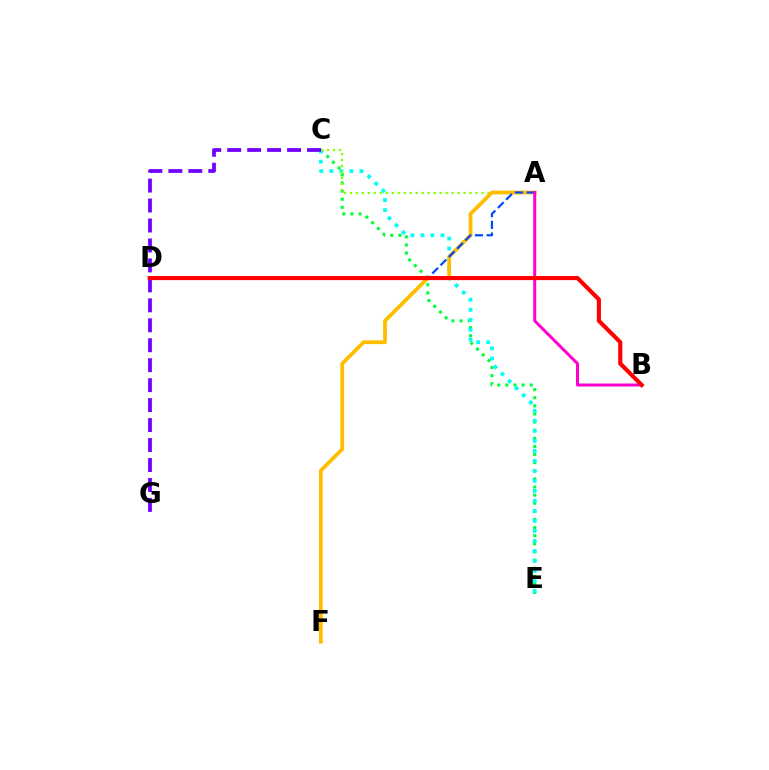{('C', 'E'): [{'color': '#00ff39', 'line_style': 'dotted', 'thickness': 2.21}, {'color': '#00fff6', 'line_style': 'dotted', 'thickness': 2.72}], ('C', 'G'): [{'color': '#7200ff', 'line_style': 'dashed', 'thickness': 2.71}], ('A', 'C'): [{'color': '#84ff00', 'line_style': 'dotted', 'thickness': 1.63}], ('A', 'F'): [{'color': '#ffbd00', 'line_style': 'solid', 'thickness': 2.71}], ('A', 'D'): [{'color': '#004bff', 'line_style': 'dashed', 'thickness': 1.59}], ('A', 'B'): [{'color': '#ff00cf', 'line_style': 'solid', 'thickness': 2.15}], ('B', 'D'): [{'color': '#ff0000', 'line_style': 'solid', 'thickness': 2.97}]}